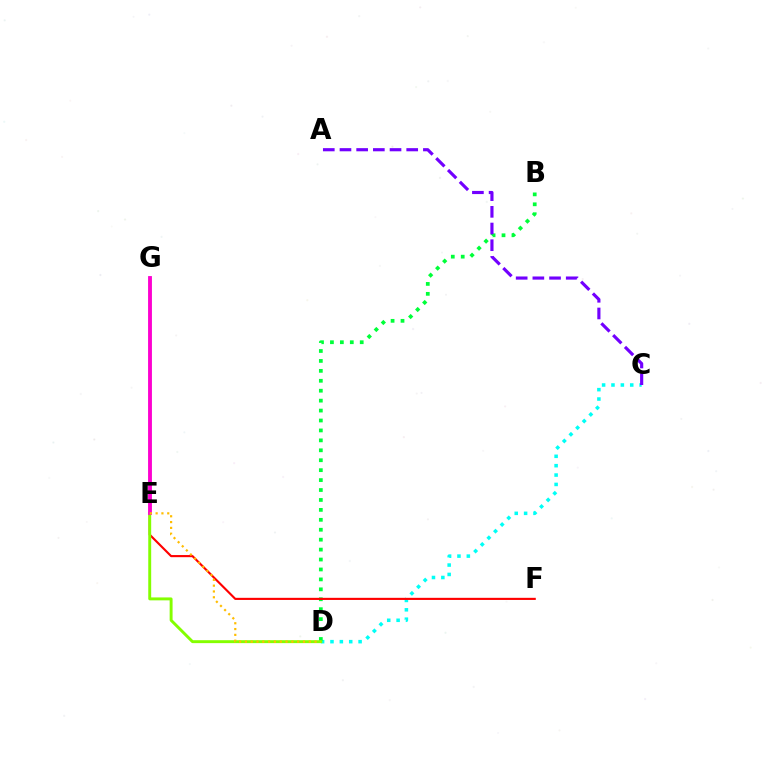{('C', 'D'): [{'color': '#00fff6', 'line_style': 'dotted', 'thickness': 2.55}], ('B', 'D'): [{'color': '#00ff39', 'line_style': 'dotted', 'thickness': 2.7}], ('E', 'F'): [{'color': '#ff0000', 'line_style': 'solid', 'thickness': 1.53}], ('D', 'E'): [{'color': '#84ff00', 'line_style': 'solid', 'thickness': 2.11}, {'color': '#ffbd00', 'line_style': 'dotted', 'thickness': 1.58}], ('A', 'C'): [{'color': '#7200ff', 'line_style': 'dashed', 'thickness': 2.27}], ('E', 'G'): [{'color': '#004bff', 'line_style': 'solid', 'thickness': 1.74}, {'color': '#ff00cf', 'line_style': 'solid', 'thickness': 2.75}]}